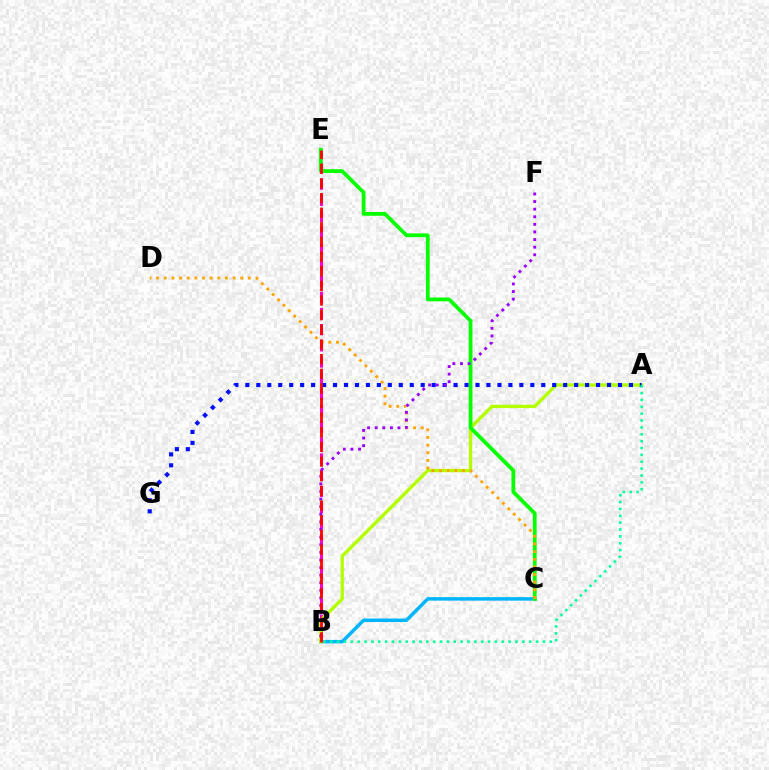{('B', 'C'): [{'color': '#00b5ff', 'line_style': 'solid', 'thickness': 2.51}], ('B', 'E'): [{'color': '#ff00bd', 'line_style': 'dashed', 'thickness': 2.2}, {'color': '#ff0000', 'line_style': 'dashed', 'thickness': 1.99}], ('A', 'B'): [{'color': '#b3ff00', 'line_style': 'solid', 'thickness': 2.41}, {'color': '#00ff9d', 'line_style': 'dotted', 'thickness': 1.86}], ('C', 'E'): [{'color': '#08ff00', 'line_style': 'solid', 'thickness': 2.72}], ('A', 'G'): [{'color': '#0010ff', 'line_style': 'dotted', 'thickness': 2.98}], ('C', 'D'): [{'color': '#ffa500', 'line_style': 'dotted', 'thickness': 2.08}], ('B', 'F'): [{'color': '#9b00ff', 'line_style': 'dotted', 'thickness': 2.07}]}